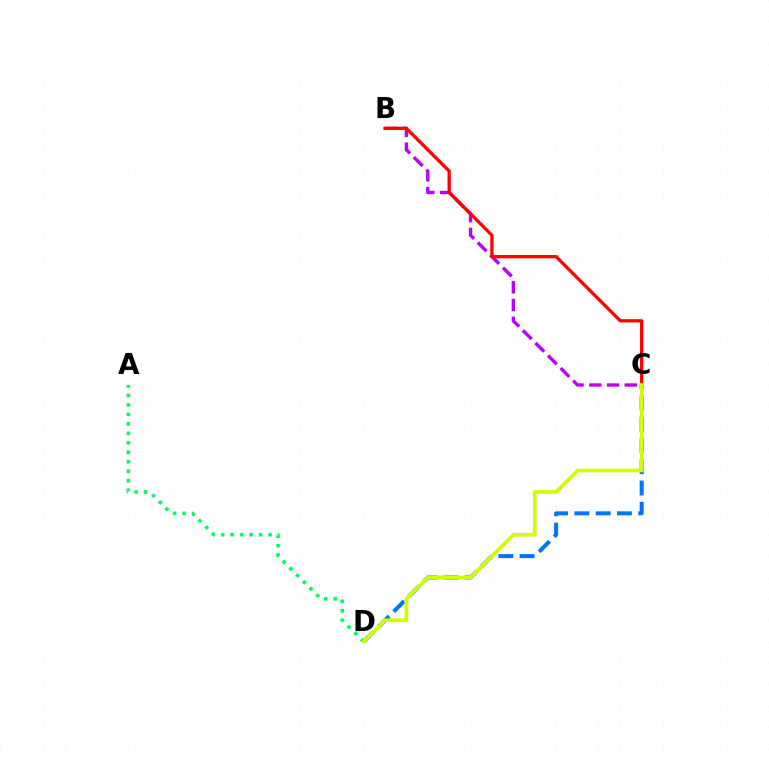{('C', 'D'): [{'color': '#0074ff', 'line_style': 'dashed', 'thickness': 2.89}, {'color': '#d1ff00', 'line_style': 'solid', 'thickness': 2.65}], ('B', 'C'): [{'color': '#b900ff', 'line_style': 'dashed', 'thickness': 2.41}, {'color': '#ff0000', 'line_style': 'solid', 'thickness': 2.36}], ('A', 'D'): [{'color': '#00ff5c', 'line_style': 'dotted', 'thickness': 2.58}]}